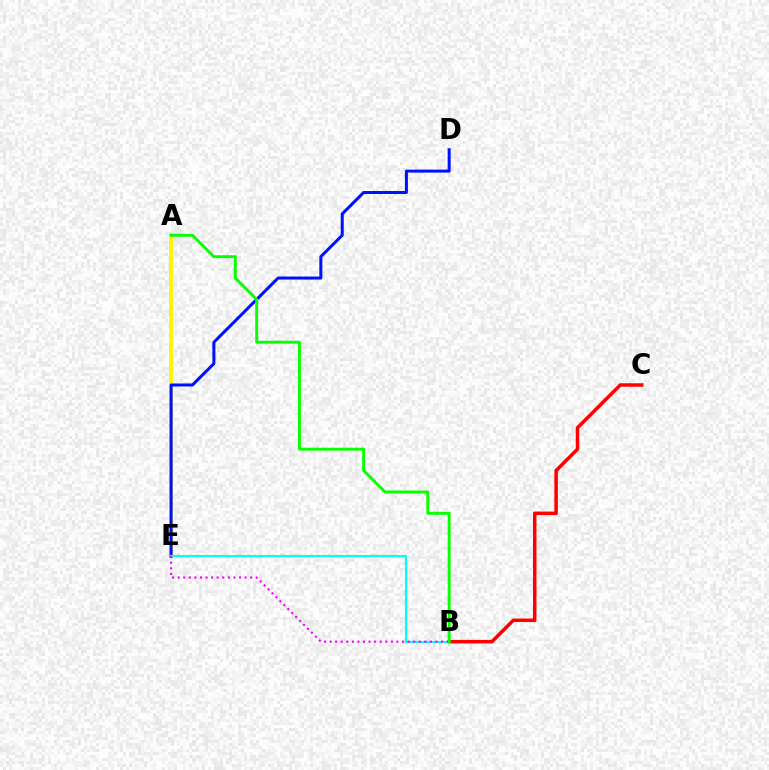{('A', 'E'): [{'color': '#fcf500', 'line_style': 'solid', 'thickness': 2.76}], ('D', 'E'): [{'color': '#0010ff', 'line_style': 'solid', 'thickness': 2.17}], ('B', 'C'): [{'color': '#ff0000', 'line_style': 'solid', 'thickness': 2.52}], ('B', 'E'): [{'color': '#00fff6', 'line_style': 'solid', 'thickness': 1.52}, {'color': '#ee00ff', 'line_style': 'dotted', 'thickness': 1.52}], ('A', 'B'): [{'color': '#08ff00', 'line_style': 'solid', 'thickness': 2.09}]}